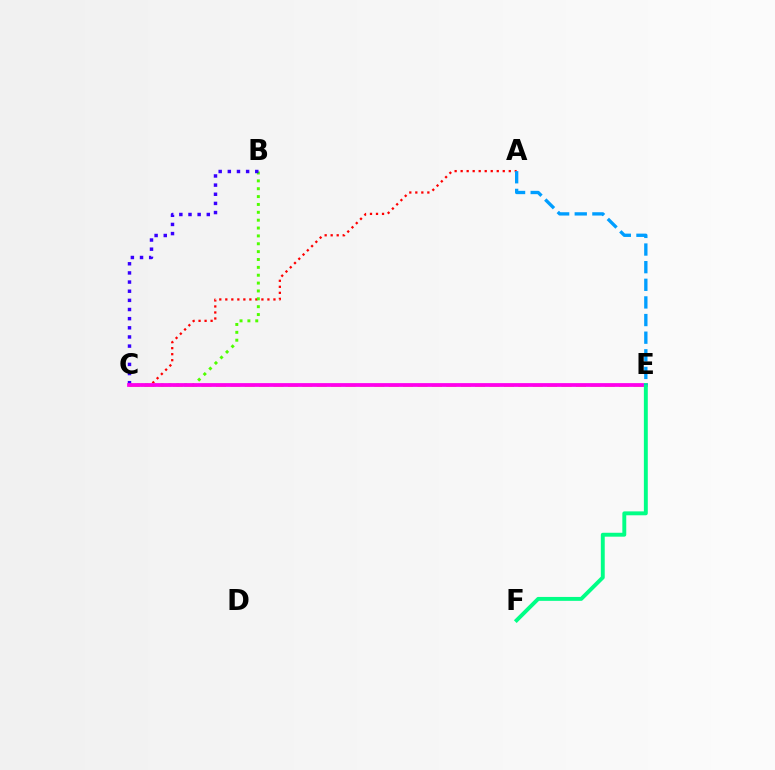{('C', 'E'): [{'color': '#ffd500', 'line_style': 'dashed', 'thickness': 1.96}, {'color': '#ff00ed', 'line_style': 'solid', 'thickness': 2.71}], ('A', 'C'): [{'color': '#ff0000', 'line_style': 'dotted', 'thickness': 1.63}], ('B', 'C'): [{'color': '#4fff00', 'line_style': 'dotted', 'thickness': 2.14}, {'color': '#3700ff', 'line_style': 'dotted', 'thickness': 2.49}], ('E', 'F'): [{'color': '#00ff86', 'line_style': 'solid', 'thickness': 2.81}], ('A', 'E'): [{'color': '#009eff', 'line_style': 'dashed', 'thickness': 2.39}]}